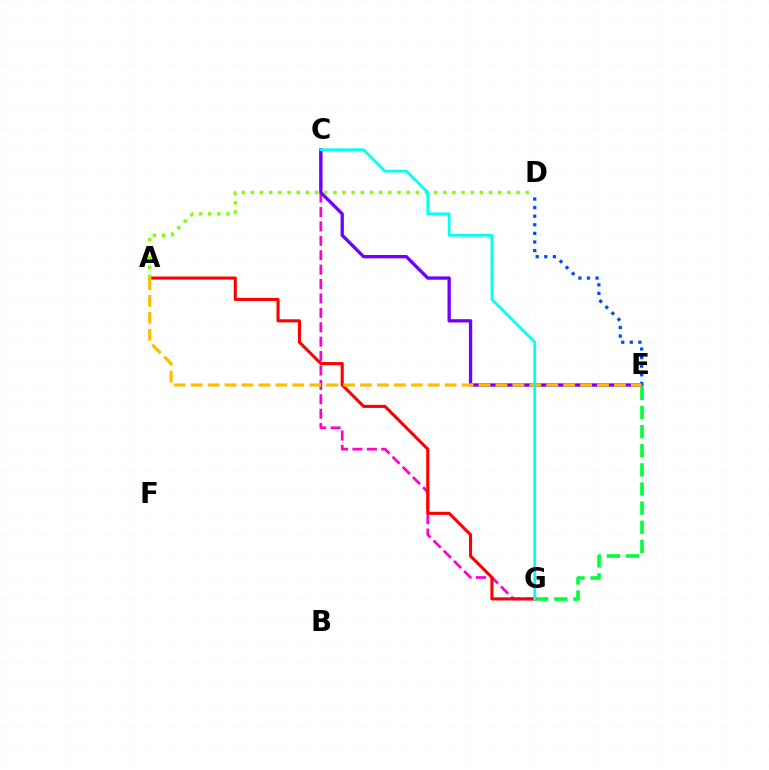{('C', 'G'): [{'color': '#ff00cf', 'line_style': 'dashed', 'thickness': 1.96}, {'color': '#00fff6', 'line_style': 'solid', 'thickness': 1.99}], ('C', 'E'): [{'color': '#7200ff', 'line_style': 'solid', 'thickness': 2.39}], ('E', 'G'): [{'color': '#00ff39', 'line_style': 'dashed', 'thickness': 2.6}], ('A', 'G'): [{'color': '#ff0000', 'line_style': 'solid', 'thickness': 2.23}], ('A', 'D'): [{'color': '#84ff00', 'line_style': 'dotted', 'thickness': 2.49}], ('D', 'E'): [{'color': '#004bff', 'line_style': 'dotted', 'thickness': 2.33}], ('A', 'E'): [{'color': '#ffbd00', 'line_style': 'dashed', 'thickness': 2.3}]}